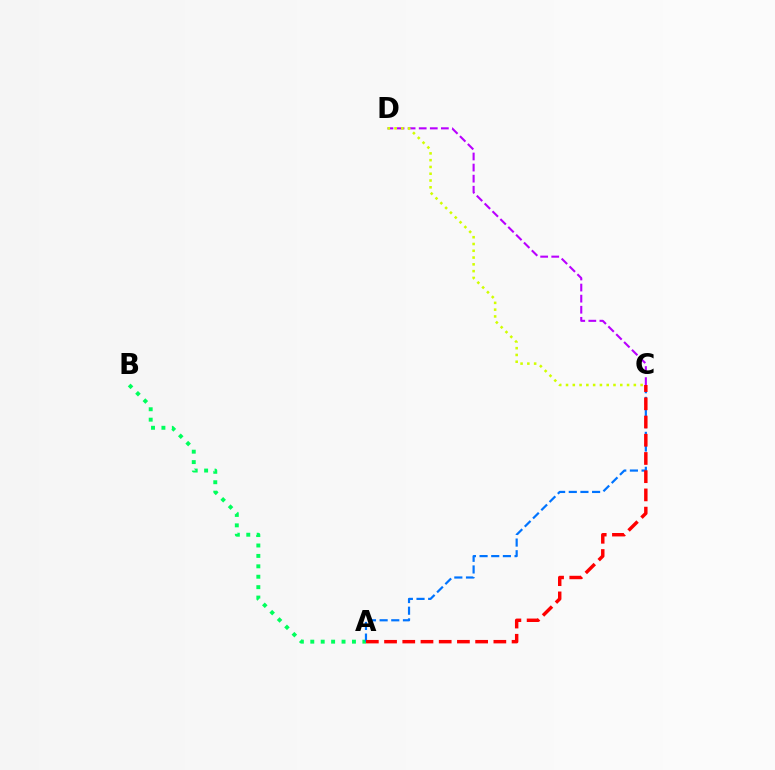{('C', 'D'): [{'color': '#b900ff', 'line_style': 'dashed', 'thickness': 1.51}, {'color': '#d1ff00', 'line_style': 'dotted', 'thickness': 1.84}], ('A', 'B'): [{'color': '#00ff5c', 'line_style': 'dotted', 'thickness': 2.83}], ('A', 'C'): [{'color': '#0074ff', 'line_style': 'dashed', 'thickness': 1.58}, {'color': '#ff0000', 'line_style': 'dashed', 'thickness': 2.47}]}